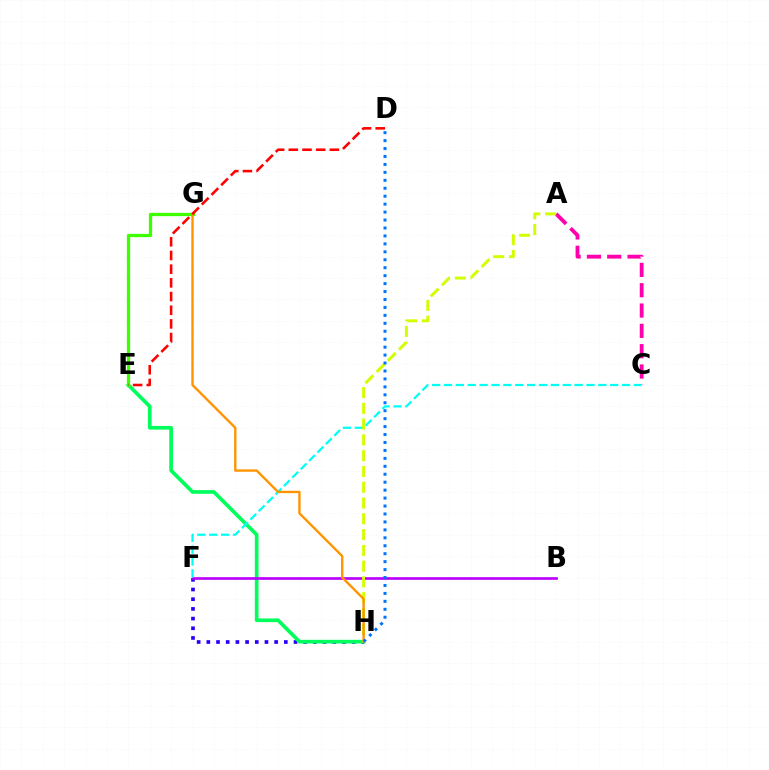{('F', 'H'): [{'color': '#2500ff', 'line_style': 'dotted', 'thickness': 2.63}], ('E', 'H'): [{'color': '#00ff5c', 'line_style': 'solid', 'thickness': 2.66}], ('B', 'F'): [{'color': '#b900ff', 'line_style': 'solid', 'thickness': 1.93}], ('A', 'C'): [{'color': '#ff00ac', 'line_style': 'dashed', 'thickness': 2.76}], ('E', 'G'): [{'color': '#3dff00', 'line_style': 'solid', 'thickness': 2.36}], ('C', 'F'): [{'color': '#00fff6', 'line_style': 'dashed', 'thickness': 1.61}], ('A', 'H'): [{'color': '#d1ff00', 'line_style': 'dashed', 'thickness': 2.14}], ('G', 'H'): [{'color': '#ff9400', 'line_style': 'solid', 'thickness': 1.7}], ('D', 'H'): [{'color': '#0074ff', 'line_style': 'dotted', 'thickness': 2.16}], ('D', 'E'): [{'color': '#ff0000', 'line_style': 'dashed', 'thickness': 1.86}]}